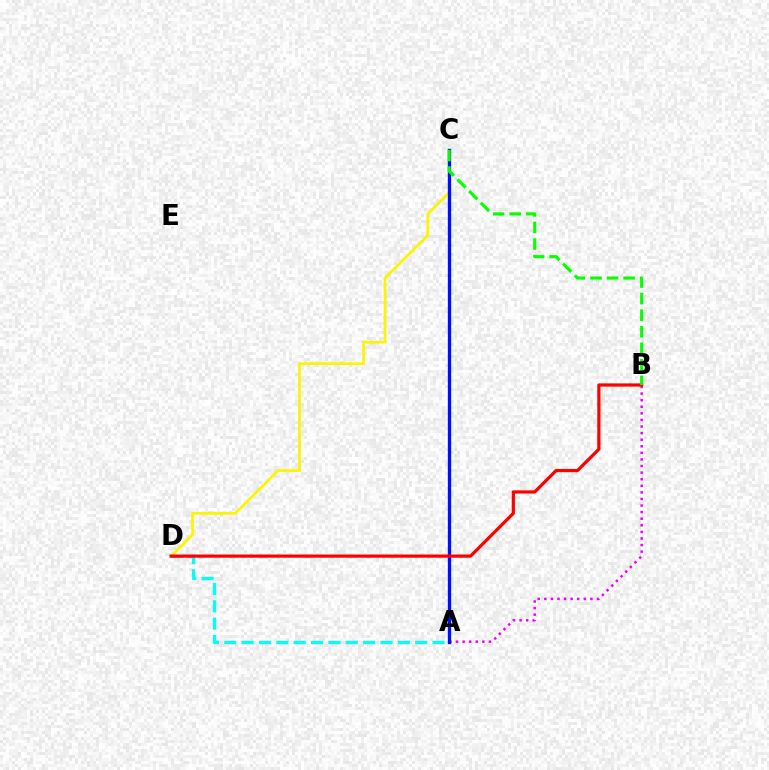{('C', 'D'): [{'color': '#fcf500', 'line_style': 'solid', 'thickness': 1.96}], ('A', 'D'): [{'color': '#00fff6', 'line_style': 'dashed', 'thickness': 2.36}], ('A', 'B'): [{'color': '#ee00ff', 'line_style': 'dotted', 'thickness': 1.79}], ('A', 'C'): [{'color': '#0010ff', 'line_style': 'solid', 'thickness': 2.4}], ('B', 'D'): [{'color': '#ff0000', 'line_style': 'solid', 'thickness': 2.32}], ('B', 'C'): [{'color': '#08ff00', 'line_style': 'dashed', 'thickness': 2.25}]}